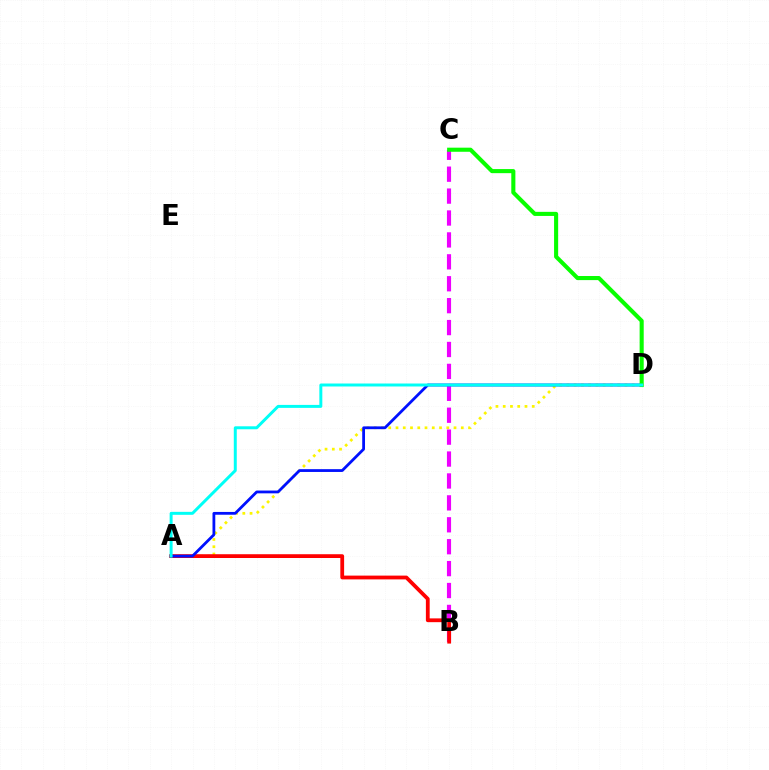{('A', 'D'): [{'color': '#fcf500', 'line_style': 'dotted', 'thickness': 1.97}, {'color': '#0010ff', 'line_style': 'solid', 'thickness': 2.01}, {'color': '#00fff6', 'line_style': 'solid', 'thickness': 2.14}], ('B', 'C'): [{'color': '#ee00ff', 'line_style': 'dashed', 'thickness': 2.98}], ('A', 'B'): [{'color': '#ff0000', 'line_style': 'solid', 'thickness': 2.73}], ('C', 'D'): [{'color': '#08ff00', 'line_style': 'solid', 'thickness': 2.95}]}